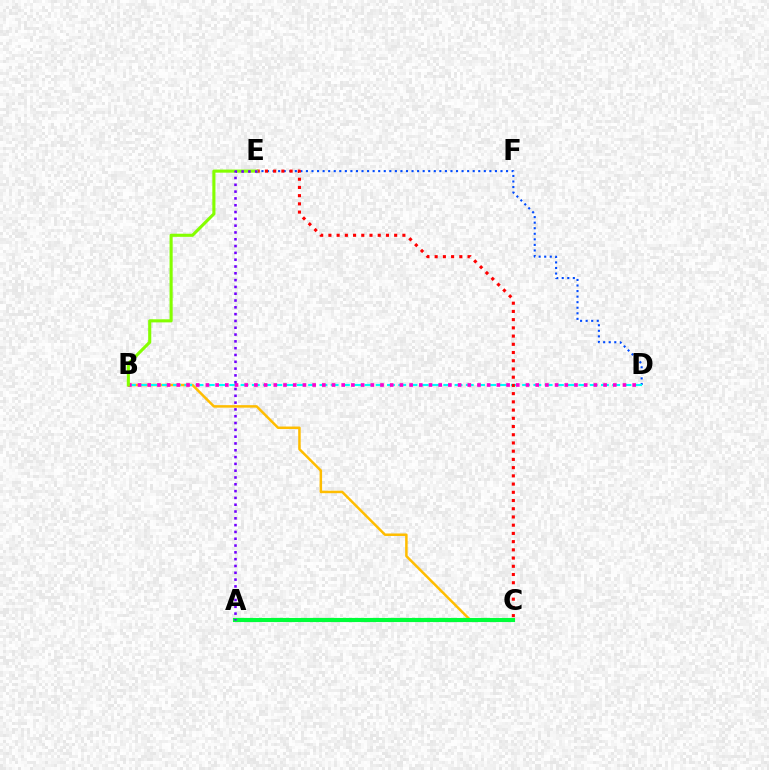{('B', 'C'): [{'color': '#ffbd00', 'line_style': 'solid', 'thickness': 1.8}], ('D', 'E'): [{'color': '#004bff', 'line_style': 'dotted', 'thickness': 1.51}], ('B', 'D'): [{'color': '#00fff6', 'line_style': 'dashed', 'thickness': 1.53}, {'color': '#ff00cf', 'line_style': 'dotted', 'thickness': 2.64}], ('A', 'C'): [{'color': '#00ff39', 'line_style': 'solid', 'thickness': 2.97}], ('C', 'E'): [{'color': '#ff0000', 'line_style': 'dotted', 'thickness': 2.23}], ('B', 'E'): [{'color': '#84ff00', 'line_style': 'solid', 'thickness': 2.23}], ('A', 'E'): [{'color': '#7200ff', 'line_style': 'dotted', 'thickness': 1.85}]}